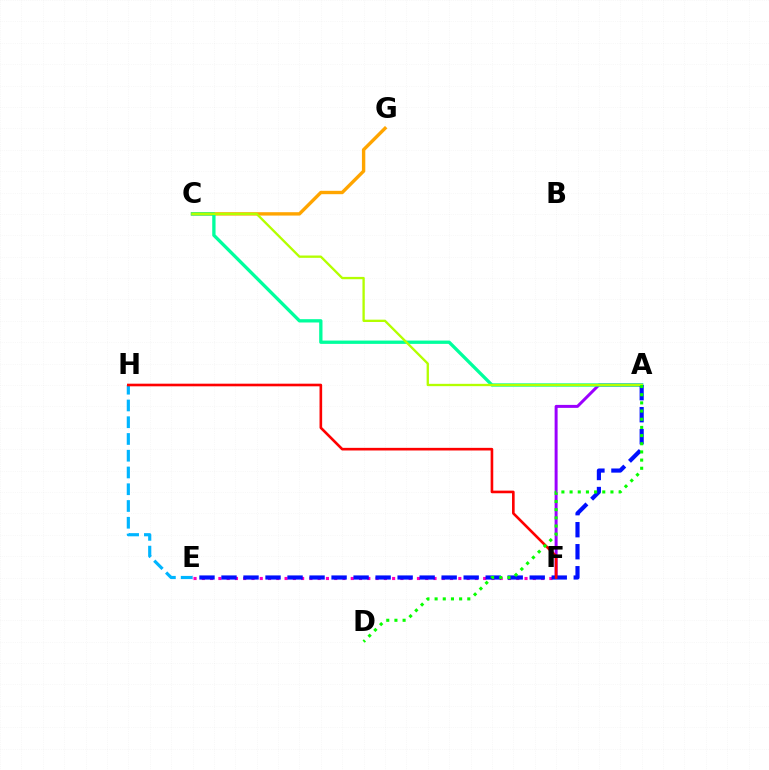{('A', 'F'): [{'color': '#9b00ff', 'line_style': 'solid', 'thickness': 2.15}], ('E', 'F'): [{'color': '#ff00bd', 'line_style': 'dotted', 'thickness': 2.25}], ('C', 'G'): [{'color': '#ffa500', 'line_style': 'solid', 'thickness': 2.43}], ('A', 'C'): [{'color': '#00ff9d', 'line_style': 'solid', 'thickness': 2.39}, {'color': '#b3ff00', 'line_style': 'solid', 'thickness': 1.68}], ('E', 'H'): [{'color': '#00b5ff', 'line_style': 'dashed', 'thickness': 2.28}], ('A', 'E'): [{'color': '#0010ff', 'line_style': 'dashed', 'thickness': 2.99}], ('F', 'H'): [{'color': '#ff0000', 'line_style': 'solid', 'thickness': 1.89}], ('A', 'D'): [{'color': '#08ff00', 'line_style': 'dotted', 'thickness': 2.22}]}